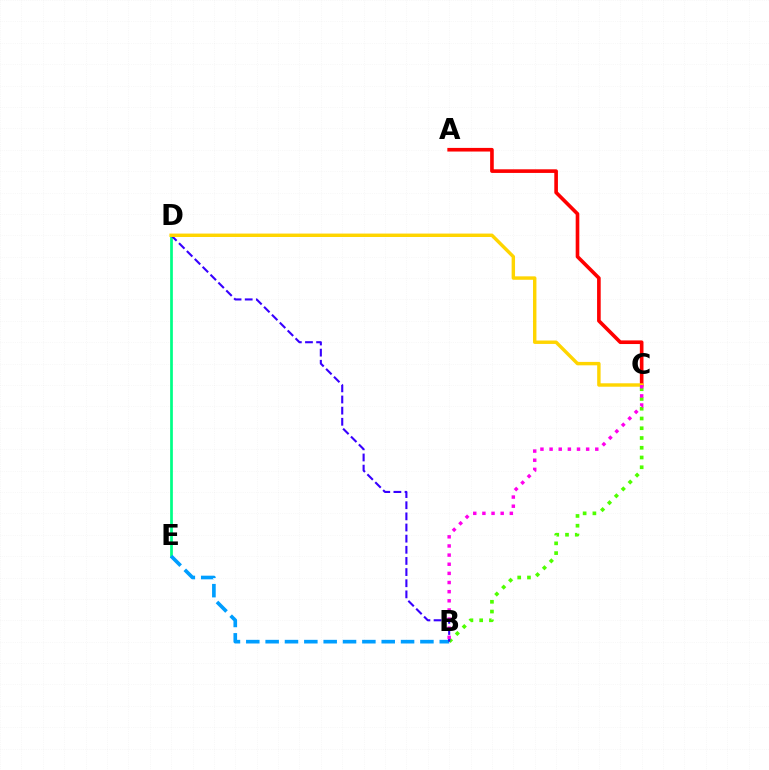{('D', 'E'): [{'color': '#00ff86', 'line_style': 'solid', 'thickness': 1.96}], ('B', 'E'): [{'color': '#009eff', 'line_style': 'dashed', 'thickness': 2.63}], ('B', 'C'): [{'color': '#4fff00', 'line_style': 'dotted', 'thickness': 2.65}, {'color': '#ff00ed', 'line_style': 'dotted', 'thickness': 2.48}], ('A', 'C'): [{'color': '#ff0000', 'line_style': 'solid', 'thickness': 2.61}], ('B', 'D'): [{'color': '#3700ff', 'line_style': 'dashed', 'thickness': 1.51}], ('C', 'D'): [{'color': '#ffd500', 'line_style': 'solid', 'thickness': 2.46}]}